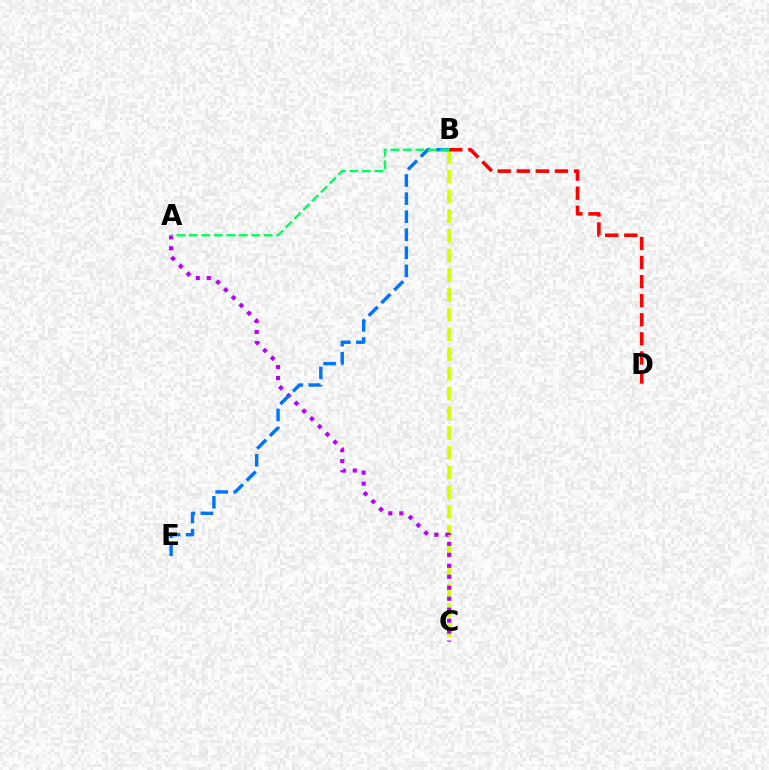{('B', 'C'): [{'color': '#d1ff00', 'line_style': 'dashed', 'thickness': 2.68}], ('A', 'C'): [{'color': '#b900ff', 'line_style': 'dotted', 'thickness': 2.98}], ('B', 'E'): [{'color': '#0074ff', 'line_style': 'dashed', 'thickness': 2.45}], ('A', 'B'): [{'color': '#00ff5c', 'line_style': 'dashed', 'thickness': 1.7}], ('B', 'D'): [{'color': '#ff0000', 'line_style': 'dashed', 'thickness': 2.59}]}